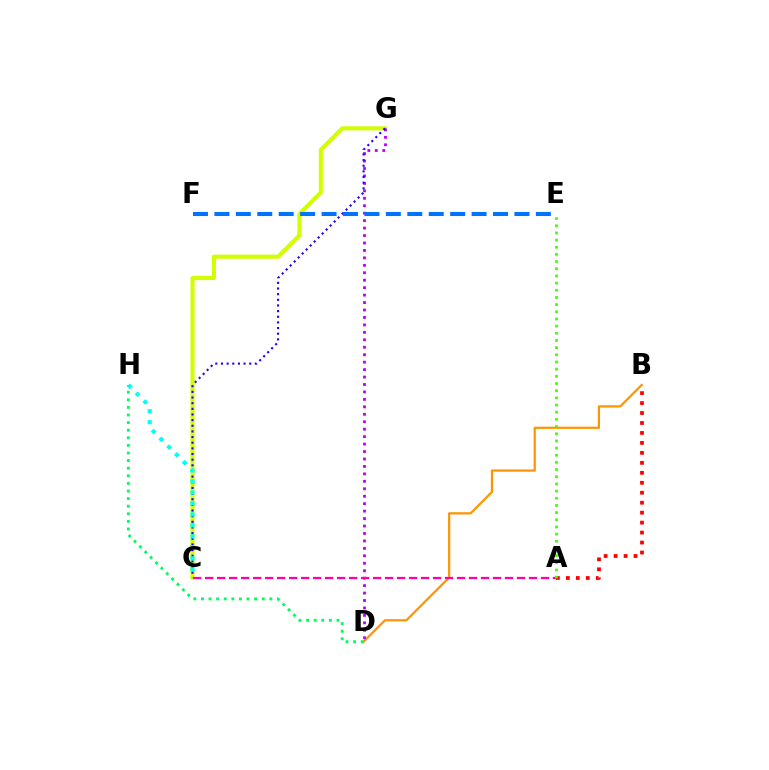{('B', 'D'): [{'color': '#ff9400', 'line_style': 'solid', 'thickness': 1.6}], ('C', 'G'): [{'color': '#d1ff00', 'line_style': 'solid', 'thickness': 2.94}, {'color': '#2500ff', 'line_style': 'dotted', 'thickness': 1.54}], ('A', 'B'): [{'color': '#ff0000', 'line_style': 'dotted', 'thickness': 2.71}], ('D', 'G'): [{'color': '#b900ff', 'line_style': 'dotted', 'thickness': 2.02}], ('E', 'F'): [{'color': '#0074ff', 'line_style': 'dashed', 'thickness': 2.91}], ('A', 'C'): [{'color': '#ff00ac', 'line_style': 'dashed', 'thickness': 1.63}], ('A', 'E'): [{'color': '#3dff00', 'line_style': 'dotted', 'thickness': 1.95}], ('C', 'H'): [{'color': '#00fff6', 'line_style': 'dotted', 'thickness': 2.99}], ('D', 'H'): [{'color': '#00ff5c', 'line_style': 'dotted', 'thickness': 2.06}]}